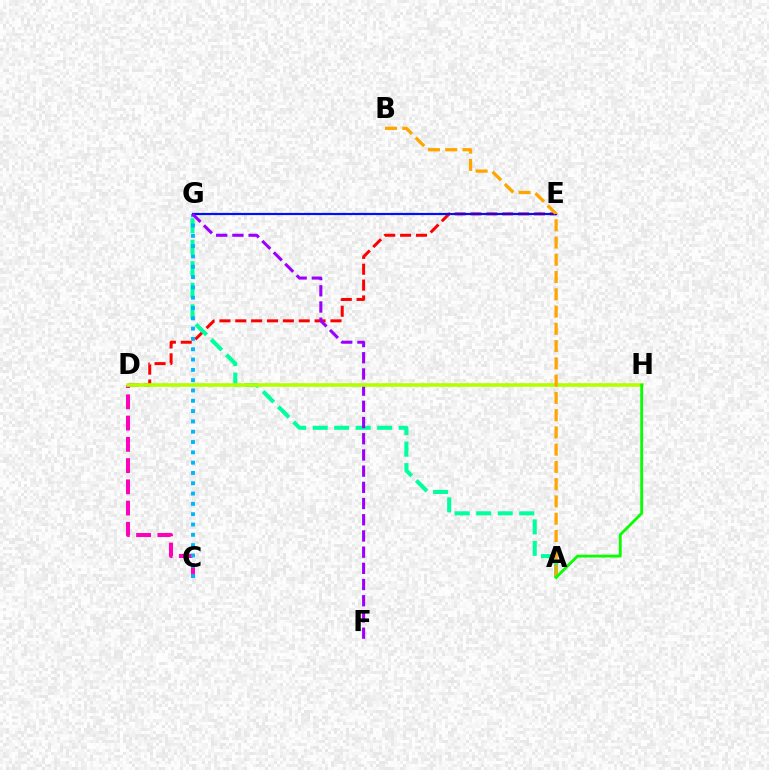{('C', 'D'): [{'color': '#ff00bd', 'line_style': 'dashed', 'thickness': 2.89}], ('D', 'E'): [{'color': '#ff0000', 'line_style': 'dashed', 'thickness': 2.15}], ('A', 'G'): [{'color': '#00ff9d', 'line_style': 'dashed', 'thickness': 2.92}], ('E', 'G'): [{'color': '#0010ff', 'line_style': 'solid', 'thickness': 1.58}], ('C', 'G'): [{'color': '#00b5ff', 'line_style': 'dotted', 'thickness': 2.8}], ('F', 'G'): [{'color': '#9b00ff', 'line_style': 'dashed', 'thickness': 2.2}], ('D', 'H'): [{'color': '#b3ff00', 'line_style': 'solid', 'thickness': 2.58}], ('A', 'B'): [{'color': '#ffa500', 'line_style': 'dashed', 'thickness': 2.35}], ('A', 'H'): [{'color': '#08ff00', 'line_style': 'solid', 'thickness': 2.03}]}